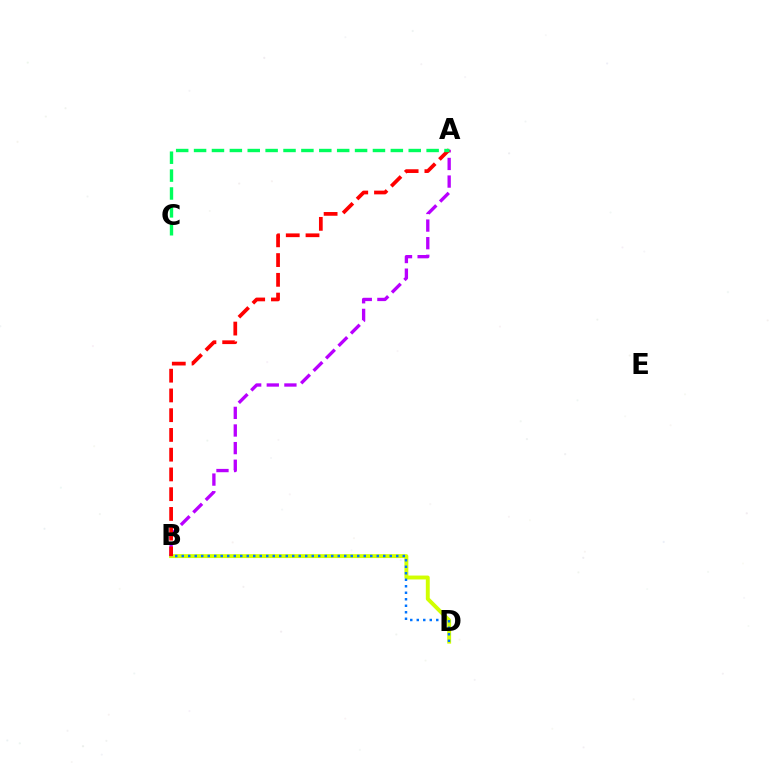{('B', 'D'): [{'color': '#d1ff00', 'line_style': 'solid', 'thickness': 2.81}, {'color': '#0074ff', 'line_style': 'dotted', 'thickness': 1.77}], ('A', 'B'): [{'color': '#b900ff', 'line_style': 'dashed', 'thickness': 2.39}, {'color': '#ff0000', 'line_style': 'dashed', 'thickness': 2.68}], ('A', 'C'): [{'color': '#00ff5c', 'line_style': 'dashed', 'thickness': 2.43}]}